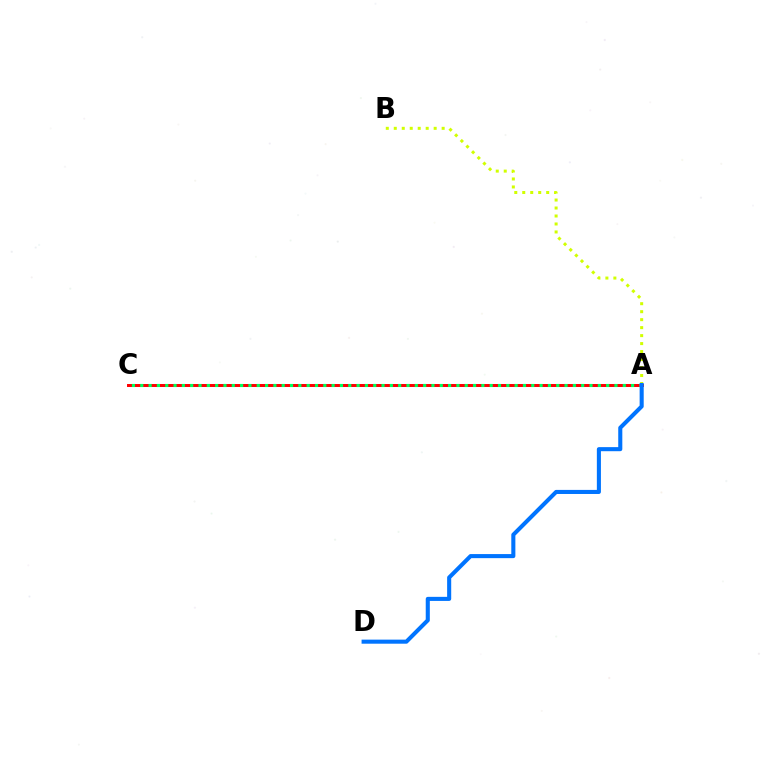{('A', 'C'): [{'color': '#b900ff', 'line_style': 'dashed', 'thickness': 1.96}, {'color': '#ff0000', 'line_style': 'solid', 'thickness': 2.13}, {'color': '#00ff5c', 'line_style': 'dotted', 'thickness': 2.26}], ('A', 'B'): [{'color': '#d1ff00', 'line_style': 'dotted', 'thickness': 2.17}], ('A', 'D'): [{'color': '#0074ff', 'line_style': 'solid', 'thickness': 2.94}]}